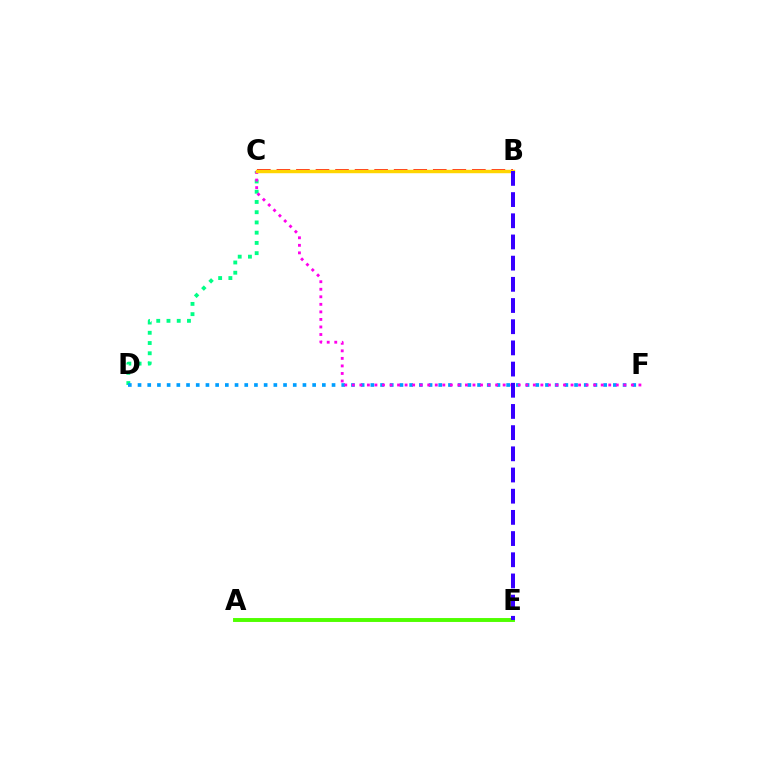{('C', 'D'): [{'color': '#00ff86', 'line_style': 'dotted', 'thickness': 2.78}], ('B', 'C'): [{'color': '#ff0000', 'line_style': 'dashed', 'thickness': 2.66}, {'color': '#ffd500', 'line_style': 'solid', 'thickness': 2.47}], ('A', 'E'): [{'color': '#4fff00', 'line_style': 'solid', 'thickness': 2.82}], ('D', 'F'): [{'color': '#009eff', 'line_style': 'dotted', 'thickness': 2.64}], ('C', 'F'): [{'color': '#ff00ed', 'line_style': 'dotted', 'thickness': 2.05}], ('B', 'E'): [{'color': '#3700ff', 'line_style': 'dashed', 'thickness': 2.88}]}